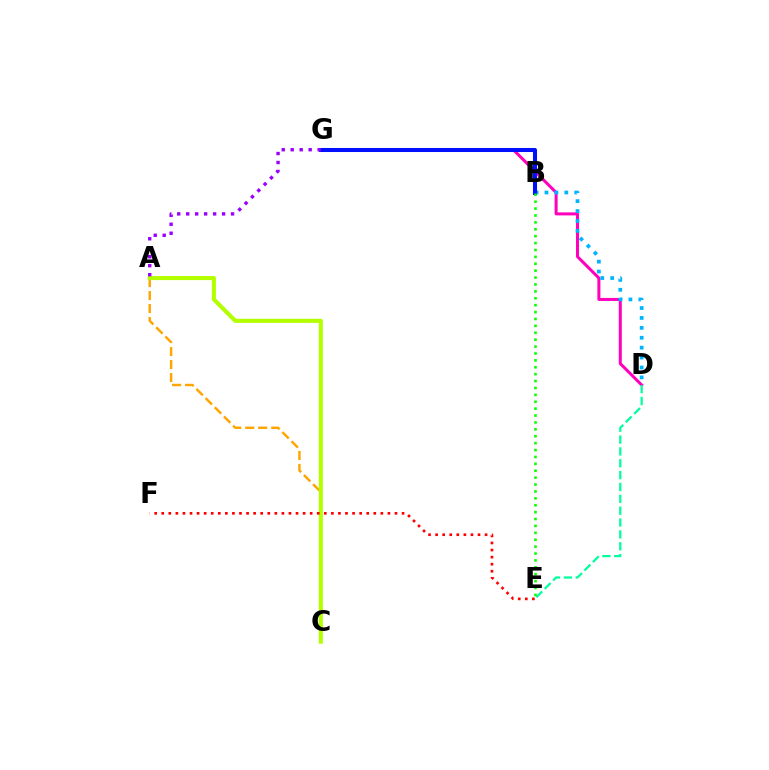{('A', 'C'): [{'color': '#ffa500', 'line_style': 'dashed', 'thickness': 1.76}, {'color': '#b3ff00', 'line_style': 'solid', 'thickness': 2.95}], ('D', 'G'): [{'color': '#ff00bd', 'line_style': 'solid', 'thickness': 2.17}], ('B', 'D'): [{'color': '#00b5ff', 'line_style': 'dotted', 'thickness': 2.69}], ('D', 'E'): [{'color': '#00ff9d', 'line_style': 'dashed', 'thickness': 1.61}], ('B', 'G'): [{'color': '#0010ff', 'line_style': 'solid', 'thickness': 2.91}], ('E', 'F'): [{'color': '#ff0000', 'line_style': 'dotted', 'thickness': 1.92}], ('B', 'E'): [{'color': '#08ff00', 'line_style': 'dotted', 'thickness': 1.87}], ('A', 'G'): [{'color': '#9b00ff', 'line_style': 'dotted', 'thickness': 2.44}]}